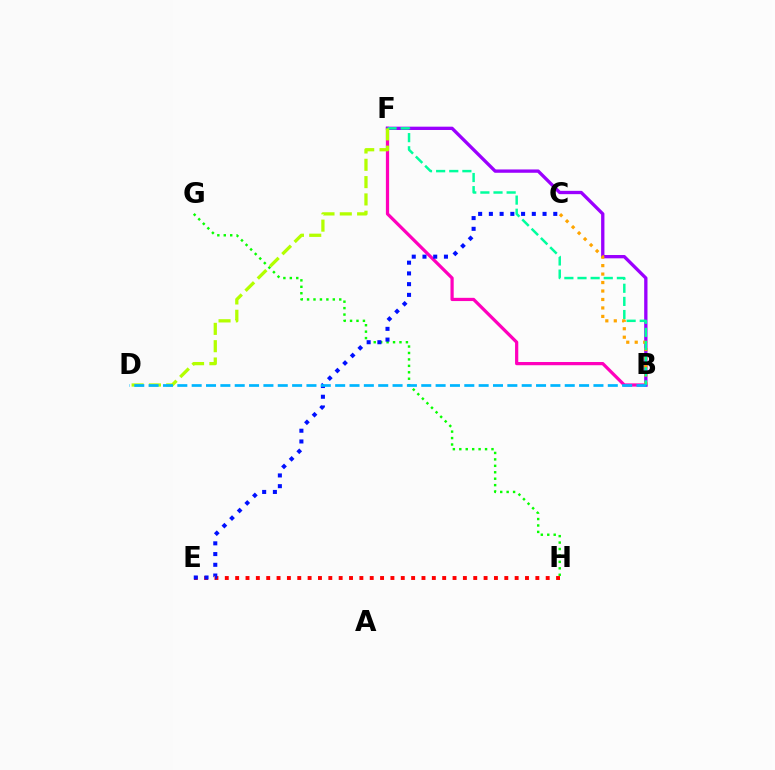{('B', 'F'): [{'color': '#ff00bd', 'line_style': 'solid', 'thickness': 2.32}, {'color': '#9b00ff', 'line_style': 'solid', 'thickness': 2.38}, {'color': '#00ff9d', 'line_style': 'dashed', 'thickness': 1.78}], ('B', 'C'): [{'color': '#ffa500', 'line_style': 'dotted', 'thickness': 2.3}], ('E', 'H'): [{'color': '#ff0000', 'line_style': 'dotted', 'thickness': 2.81}], ('G', 'H'): [{'color': '#08ff00', 'line_style': 'dotted', 'thickness': 1.75}], ('C', 'E'): [{'color': '#0010ff', 'line_style': 'dotted', 'thickness': 2.92}], ('D', 'F'): [{'color': '#b3ff00', 'line_style': 'dashed', 'thickness': 2.35}], ('B', 'D'): [{'color': '#00b5ff', 'line_style': 'dashed', 'thickness': 1.95}]}